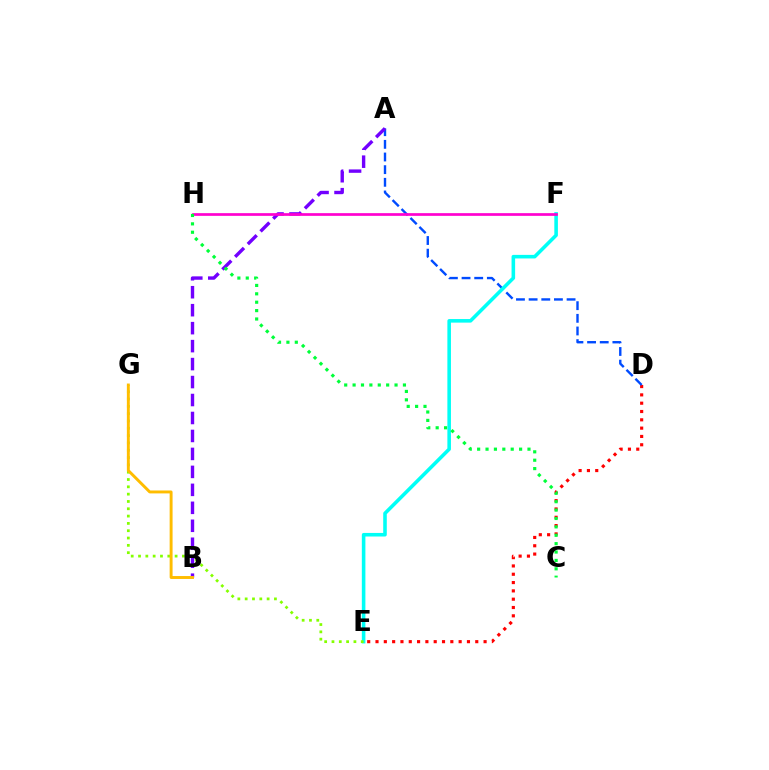{('D', 'E'): [{'color': '#ff0000', 'line_style': 'dotted', 'thickness': 2.26}], ('A', 'D'): [{'color': '#004bff', 'line_style': 'dashed', 'thickness': 1.72}], ('A', 'B'): [{'color': '#7200ff', 'line_style': 'dashed', 'thickness': 2.44}], ('E', 'F'): [{'color': '#00fff6', 'line_style': 'solid', 'thickness': 2.57}], ('E', 'G'): [{'color': '#84ff00', 'line_style': 'dotted', 'thickness': 1.99}], ('B', 'G'): [{'color': '#ffbd00', 'line_style': 'solid', 'thickness': 2.1}], ('F', 'H'): [{'color': '#ff00cf', 'line_style': 'solid', 'thickness': 1.94}], ('C', 'H'): [{'color': '#00ff39', 'line_style': 'dotted', 'thickness': 2.28}]}